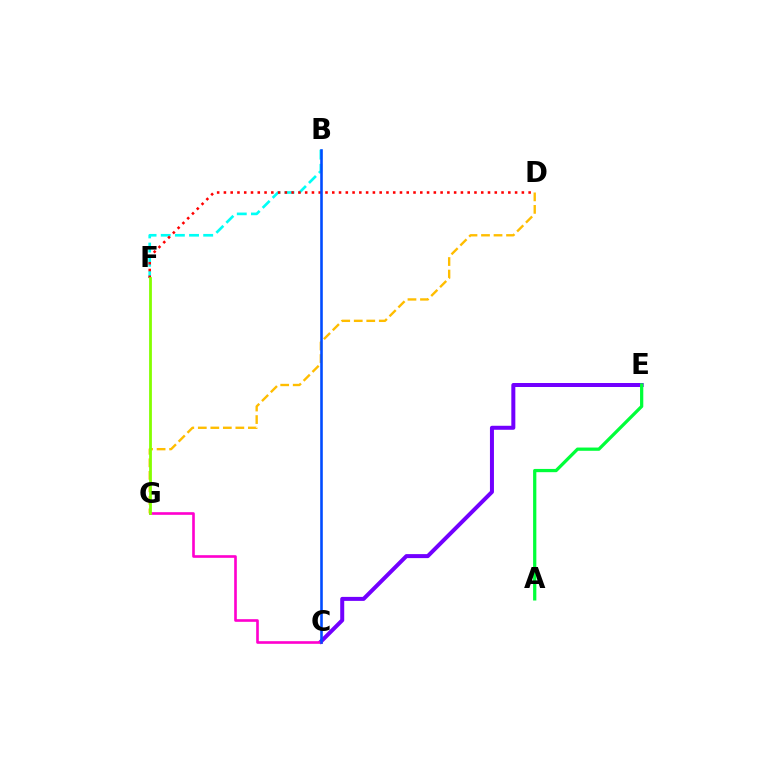{('B', 'F'): [{'color': '#00fff6', 'line_style': 'dashed', 'thickness': 1.92}], ('C', 'E'): [{'color': '#7200ff', 'line_style': 'solid', 'thickness': 2.88}], ('D', 'F'): [{'color': '#ff0000', 'line_style': 'dotted', 'thickness': 1.84}], ('C', 'G'): [{'color': '#ff00cf', 'line_style': 'solid', 'thickness': 1.9}], ('D', 'G'): [{'color': '#ffbd00', 'line_style': 'dashed', 'thickness': 1.7}], ('A', 'E'): [{'color': '#00ff39', 'line_style': 'solid', 'thickness': 2.34}], ('B', 'C'): [{'color': '#004bff', 'line_style': 'solid', 'thickness': 1.87}], ('F', 'G'): [{'color': '#84ff00', 'line_style': 'solid', 'thickness': 2.01}]}